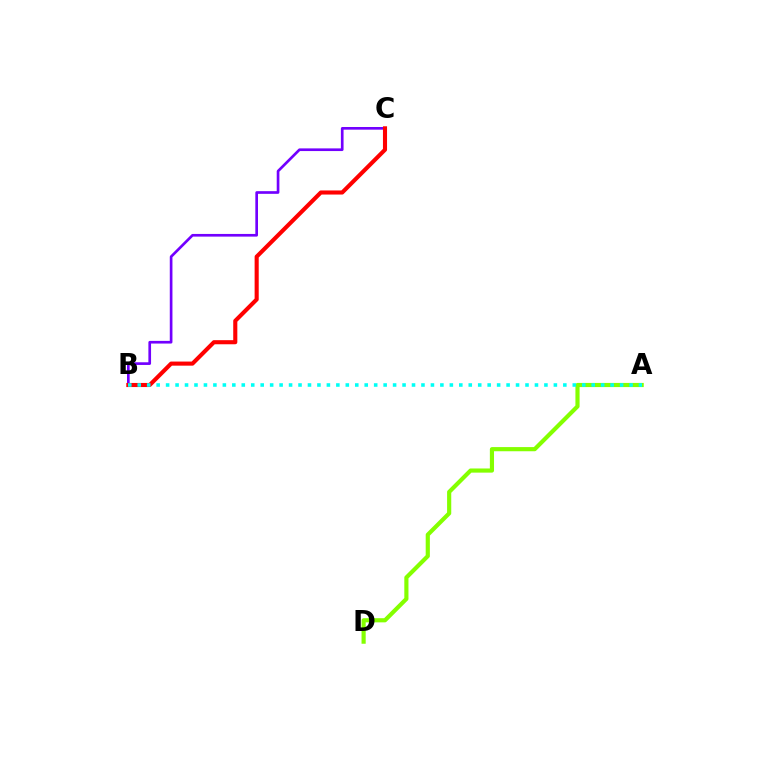{('A', 'D'): [{'color': '#84ff00', 'line_style': 'solid', 'thickness': 2.99}], ('B', 'C'): [{'color': '#7200ff', 'line_style': 'solid', 'thickness': 1.92}, {'color': '#ff0000', 'line_style': 'solid', 'thickness': 2.95}], ('A', 'B'): [{'color': '#00fff6', 'line_style': 'dotted', 'thickness': 2.57}]}